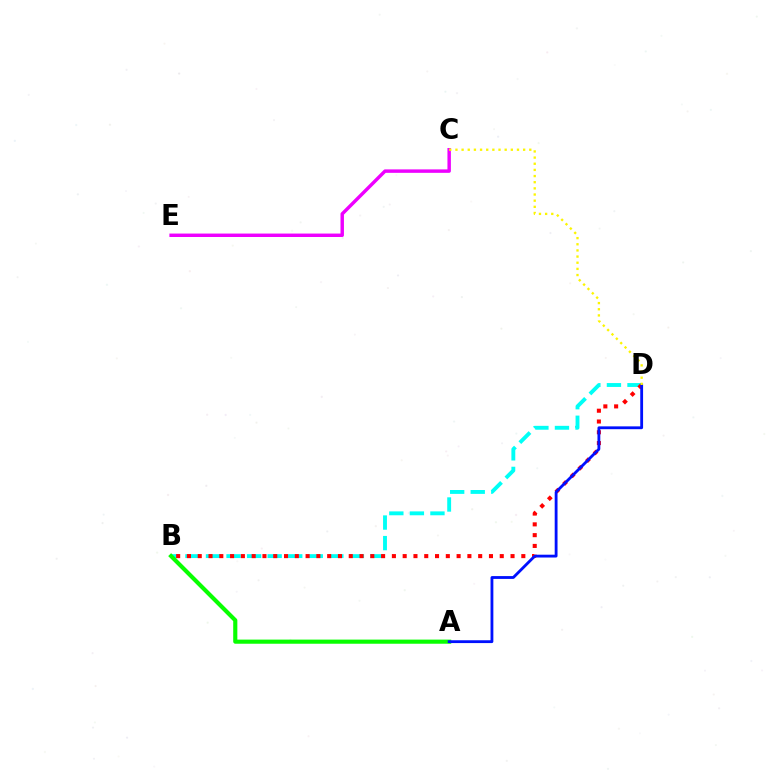{('B', 'D'): [{'color': '#00fff6', 'line_style': 'dashed', 'thickness': 2.79}, {'color': '#ff0000', 'line_style': 'dotted', 'thickness': 2.93}], ('C', 'E'): [{'color': '#ee00ff', 'line_style': 'solid', 'thickness': 2.48}], ('A', 'B'): [{'color': '#08ff00', 'line_style': 'solid', 'thickness': 2.98}], ('A', 'D'): [{'color': '#0010ff', 'line_style': 'solid', 'thickness': 2.03}], ('C', 'D'): [{'color': '#fcf500', 'line_style': 'dotted', 'thickness': 1.67}]}